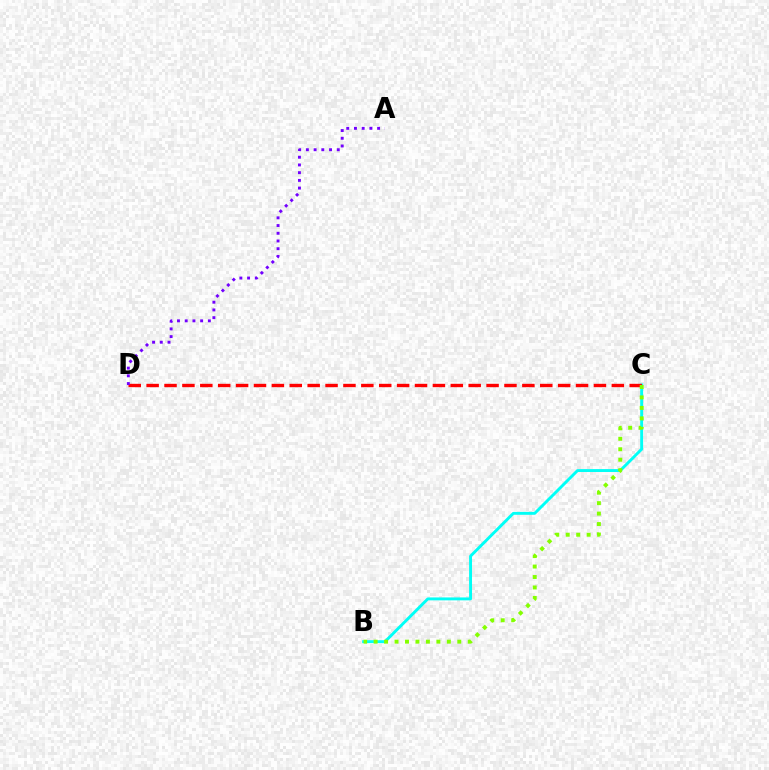{('B', 'C'): [{'color': '#00fff6', 'line_style': 'solid', 'thickness': 2.1}, {'color': '#84ff00', 'line_style': 'dotted', 'thickness': 2.84}], ('C', 'D'): [{'color': '#ff0000', 'line_style': 'dashed', 'thickness': 2.43}], ('A', 'D'): [{'color': '#7200ff', 'line_style': 'dotted', 'thickness': 2.1}]}